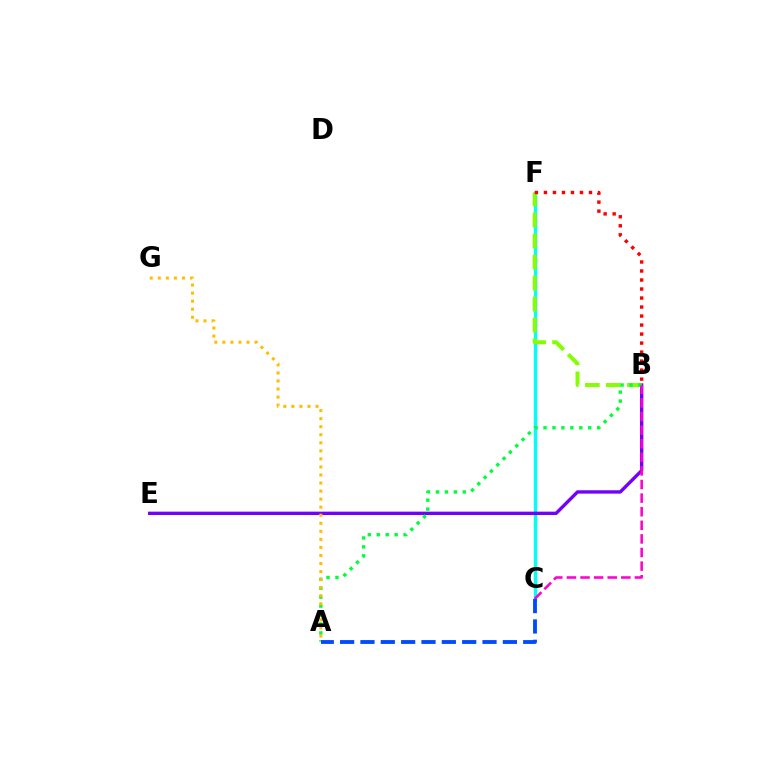{('C', 'F'): [{'color': '#00fff6', 'line_style': 'solid', 'thickness': 2.43}], ('B', 'E'): [{'color': '#7200ff', 'line_style': 'solid', 'thickness': 2.42}], ('B', 'F'): [{'color': '#84ff00', 'line_style': 'dashed', 'thickness': 2.85}, {'color': '#ff0000', 'line_style': 'dotted', 'thickness': 2.45}], ('A', 'B'): [{'color': '#00ff39', 'line_style': 'dotted', 'thickness': 2.43}], ('B', 'C'): [{'color': '#ff00cf', 'line_style': 'dashed', 'thickness': 1.85}], ('A', 'G'): [{'color': '#ffbd00', 'line_style': 'dotted', 'thickness': 2.19}], ('A', 'C'): [{'color': '#004bff', 'line_style': 'dashed', 'thickness': 2.76}]}